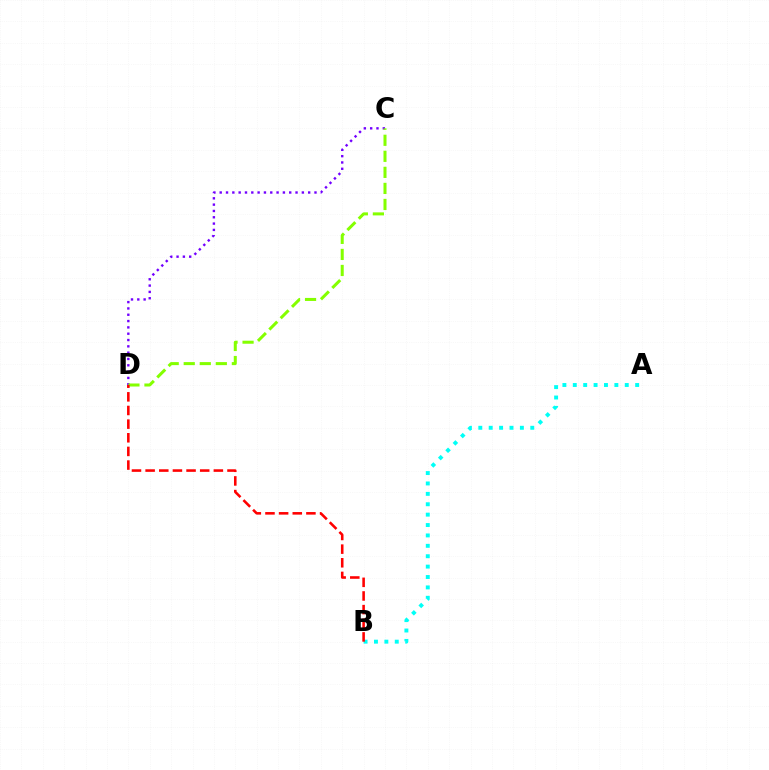{('C', 'D'): [{'color': '#7200ff', 'line_style': 'dotted', 'thickness': 1.72}, {'color': '#84ff00', 'line_style': 'dashed', 'thickness': 2.18}], ('A', 'B'): [{'color': '#00fff6', 'line_style': 'dotted', 'thickness': 2.82}], ('B', 'D'): [{'color': '#ff0000', 'line_style': 'dashed', 'thickness': 1.85}]}